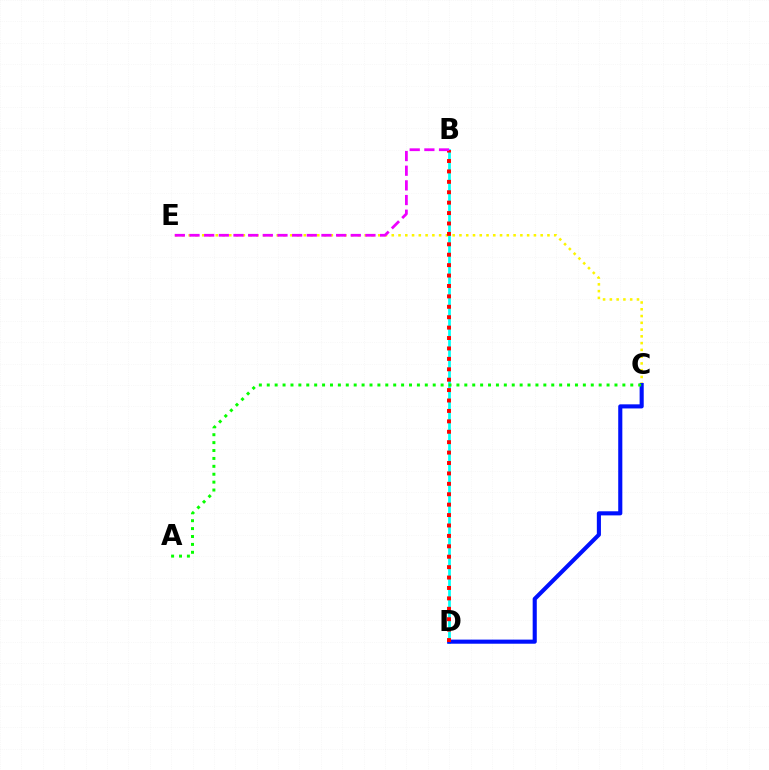{('B', 'D'): [{'color': '#00fff6', 'line_style': 'solid', 'thickness': 1.97}, {'color': '#ff0000', 'line_style': 'dotted', 'thickness': 2.83}], ('C', 'E'): [{'color': '#fcf500', 'line_style': 'dotted', 'thickness': 1.84}], ('C', 'D'): [{'color': '#0010ff', 'line_style': 'solid', 'thickness': 2.96}], ('A', 'C'): [{'color': '#08ff00', 'line_style': 'dotted', 'thickness': 2.15}], ('B', 'E'): [{'color': '#ee00ff', 'line_style': 'dashed', 'thickness': 1.99}]}